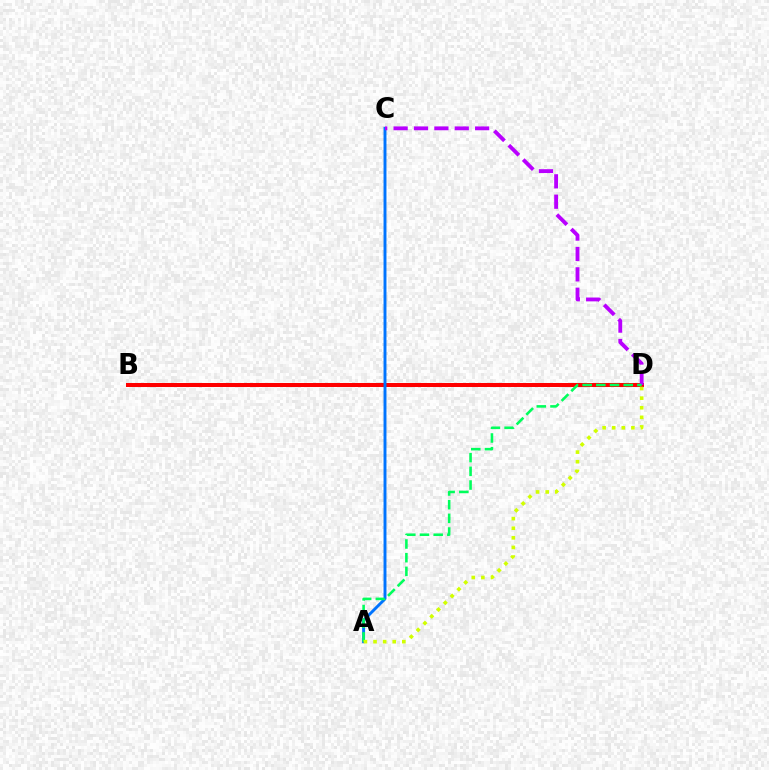{('B', 'D'): [{'color': '#ff0000', 'line_style': 'solid', 'thickness': 2.89}], ('A', 'C'): [{'color': '#0074ff', 'line_style': 'solid', 'thickness': 2.11}], ('C', 'D'): [{'color': '#b900ff', 'line_style': 'dashed', 'thickness': 2.77}], ('A', 'D'): [{'color': '#00ff5c', 'line_style': 'dashed', 'thickness': 1.86}, {'color': '#d1ff00', 'line_style': 'dotted', 'thickness': 2.61}]}